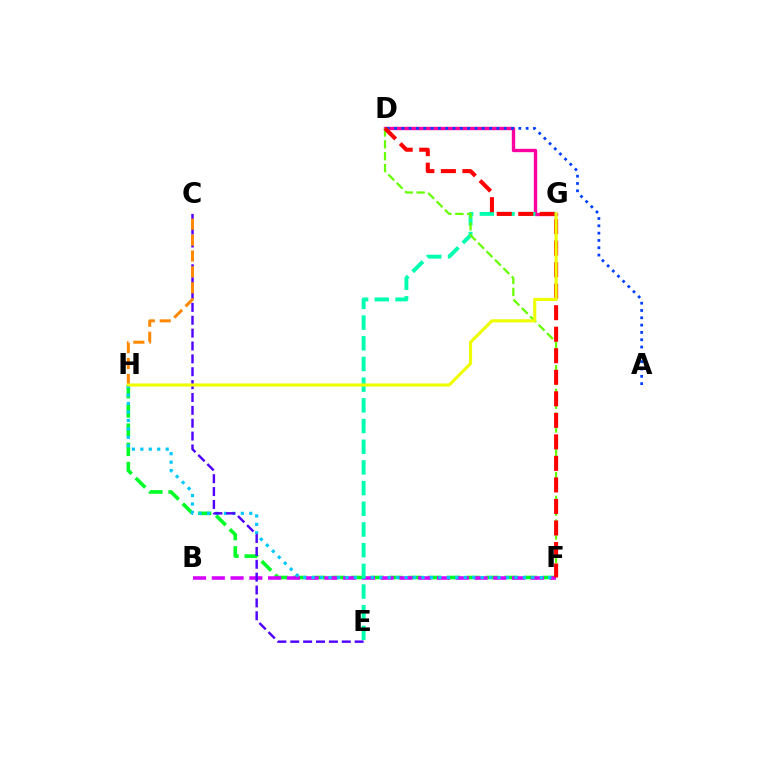{('F', 'H'): [{'color': '#00ff27', 'line_style': 'dashed', 'thickness': 2.61}, {'color': '#00c7ff', 'line_style': 'dotted', 'thickness': 2.3}], ('B', 'F'): [{'color': '#d600ff', 'line_style': 'dashed', 'thickness': 2.55}], ('D', 'G'): [{'color': '#ff00a0', 'line_style': 'solid', 'thickness': 2.42}], ('E', 'G'): [{'color': '#00ffaf', 'line_style': 'dashed', 'thickness': 2.81}], ('A', 'D'): [{'color': '#003fff', 'line_style': 'dotted', 'thickness': 1.99}], ('D', 'F'): [{'color': '#66ff00', 'line_style': 'dashed', 'thickness': 1.61}, {'color': '#ff0000', 'line_style': 'dashed', 'thickness': 2.92}], ('C', 'E'): [{'color': '#4f00ff', 'line_style': 'dashed', 'thickness': 1.75}], ('C', 'H'): [{'color': '#ff8800', 'line_style': 'dashed', 'thickness': 2.16}], ('G', 'H'): [{'color': '#eeff00', 'line_style': 'solid', 'thickness': 2.23}]}